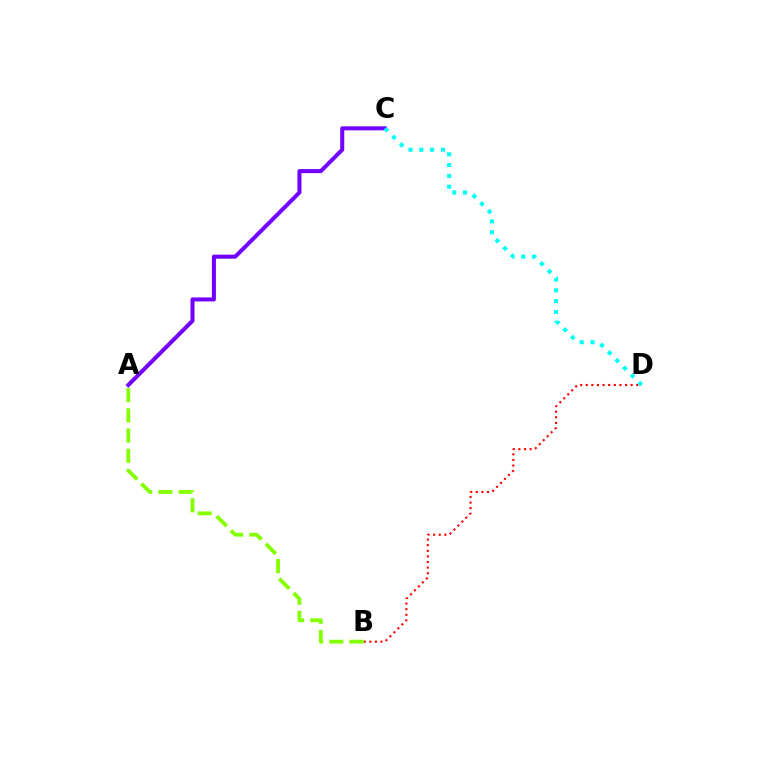{('B', 'D'): [{'color': '#ff0000', 'line_style': 'dotted', 'thickness': 1.52}], ('A', 'C'): [{'color': '#7200ff', 'line_style': 'solid', 'thickness': 2.9}], ('A', 'B'): [{'color': '#84ff00', 'line_style': 'dashed', 'thickness': 2.75}], ('C', 'D'): [{'color': '#00fff6', 'line_style': 'dotted', 'thickness': 2.94}]}